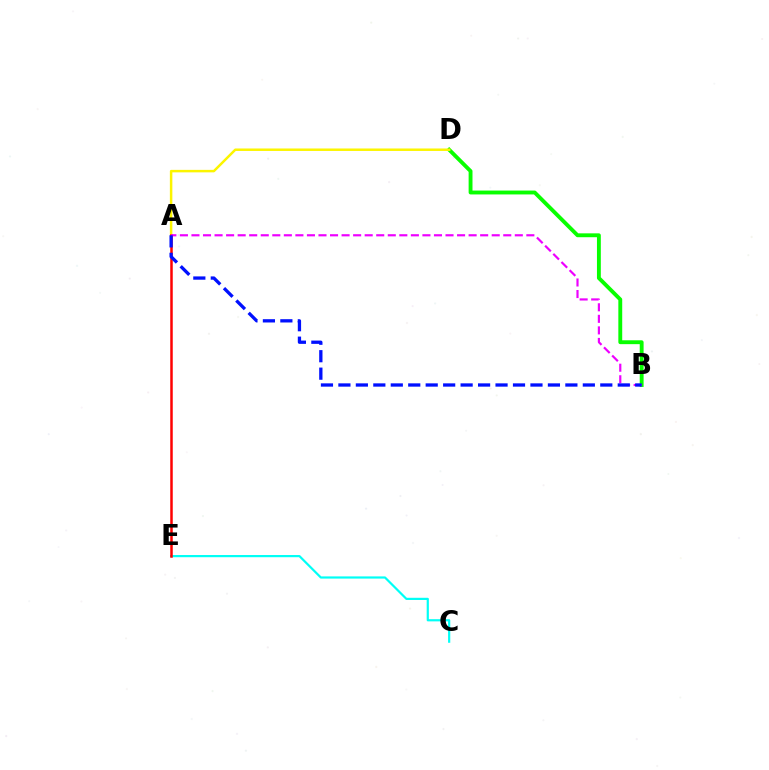{('C', 'E'): [{'color': '#00fff6', 'line_style': 'solid', 'thickness': 1.58}], ('B', 'D'): [{'color': '#08ff00', 'line_style': 'solid', 'thickness': 2.79}], ('A', 'D'): [{'color': '#fcf500', 'line_style': 'solid', 'thickness': 1.79}], ('A', 'E'): [{'color': '#ff0000', 'line_style': 'solid', 'thickness': 1.8}], ('A', 'B'): [{'color': '#ee00ff', 'line_style': 'dashed', 'thickness': 1.57}, {'color': '#0010ff', 'line_style': 'dashed', 'thickness': 2.37}]}